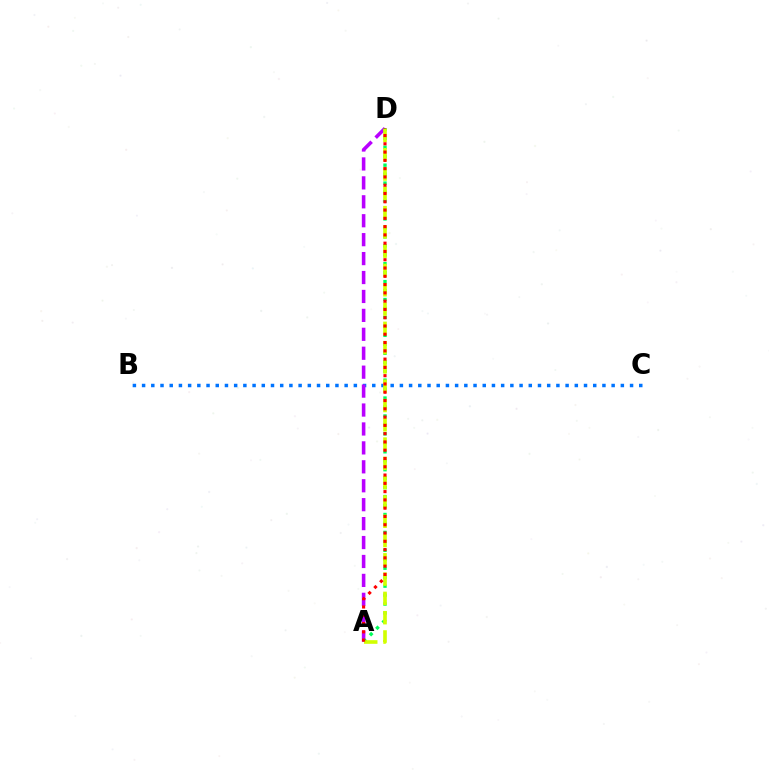{('B', 'C'): [{'color': '#0074ff', 'line_style': 'dotted', 'thickness': 2.5}], ('A', 'D'): [{'color': '#b900ff', 'line_style': 'dashed', 'thickness': 2.57}, {'color': '#00ff5c', 'line_style': 'dotted', 'thickness': 2.43}, {'color': '#d1ff00', 'line_style': 'dashed', 'thickness': 2.62}, {'color': '#ff0000', 'line_style': 'dotted', 'thickness': 2.25}]}